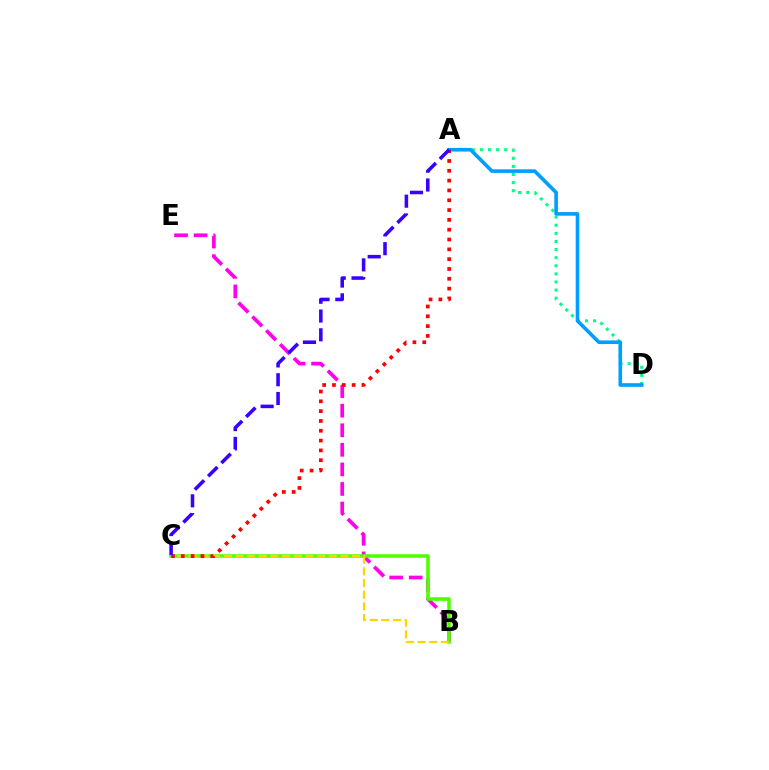{('B', 'E'): [{'color': '#ff00ed', 'line_style': 'dashed', 'thickness': 2.66}], ('B', 'C'): [{'color': '#4fff00', 'line_style': 'solid', 'thickness': 2.55}, {'color': '#ffd500', 'line_style': 'dashed', 'thickness': 1.58}], ('A', 'D'): [{'color': '#00ff86', 'line_style': 'dotted', 'thickness': 2.2}, {'color': '#009eff', 'line_style': 'solid', 'thickness': 2.61}], ('A', 'C'): [{'color': '#ff0000', 'line_style': 'dotted', 'thickness': 2.67}, {'color': '#3700ff', 'line_style': 'dashed', 'thickness': 2.55}]}